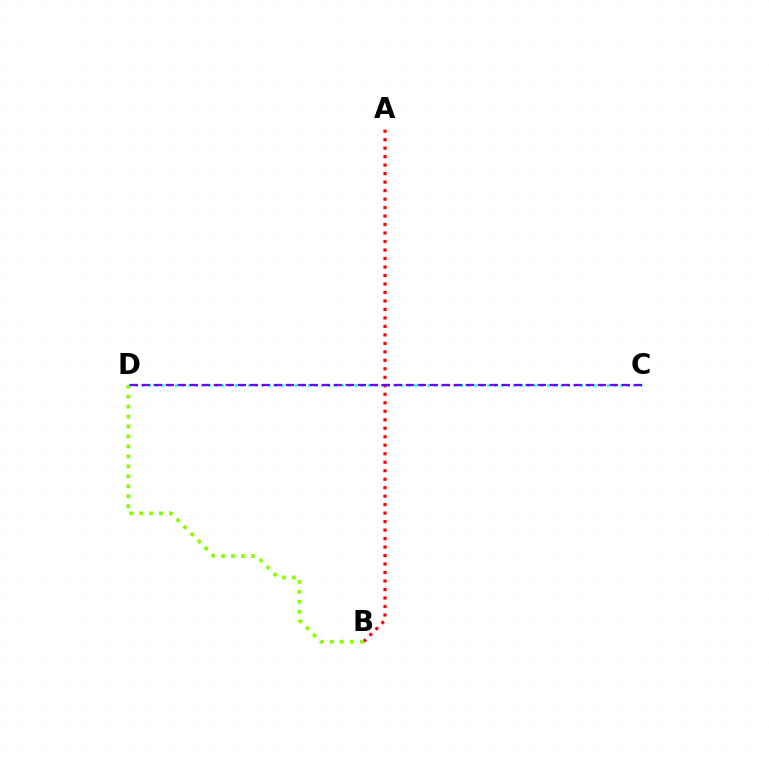{('A', 'B'): [{'color': '#ff0000', 'line_style': 'dotted', 'thickness': 2.31}], ('C', 'D'): [{'color': '#00fff6', 'line_style': 'dotted', 'thickness': 1.81}, {'color': '#7200ff', 'line_style': 'dashed', 'thickness': 1.63}], ('B', 'D'): [{'color': '#84ff00', 'line_style': 'dotted', 'thickness': 2.71}]}